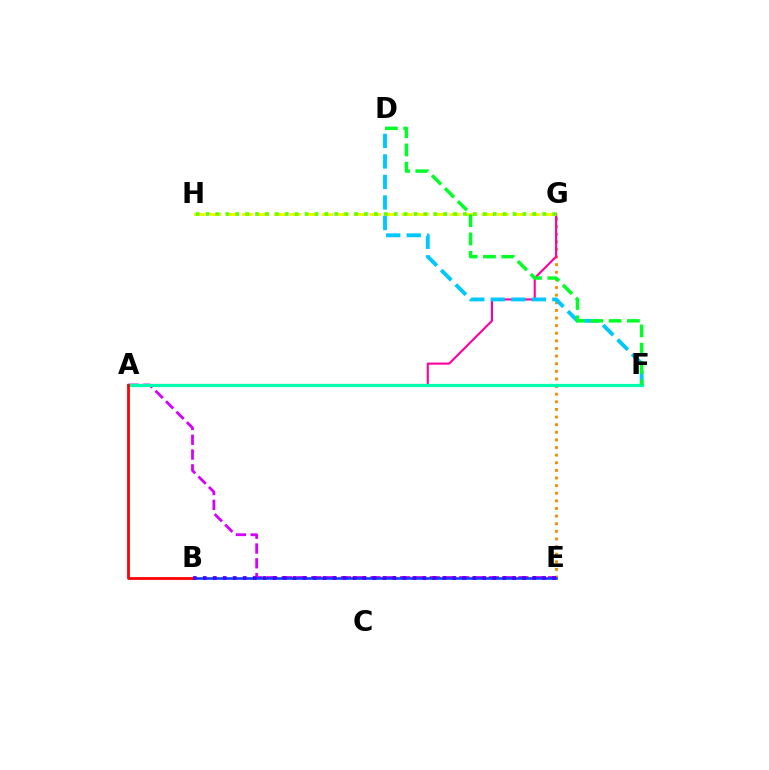{('E', 'G'): [{'color': '#ff8800', 'line_style': 'dotted', 'thickness': 2.07}], ('A', 'G'): [{'color': '#ff00a0', 'line_style': 'solid', 'thickness': 1.53}], ('D', 'F'): [{'color': '#00c7ff', 'line_style': 'dashed', 'thickness': 2.79}, {'color': '#00ff27', 'line_style': 'dashed', 'thickness': 2.49}], ('A', 'E'): [{'color': '#d600ff', 'line_style': 'dashed', 'thickness': 2.01}], ('G', 'H'): [{'color': '#eeff00', 'line_style': 'dashed', 'thickness': 2.17}, {'color': '#66ff00', 'line_style': 'dotted', 'thickness': 2.69}], ('B', 'E'): [{'color': '#003fff', 'line_style': 'solid', 'thickness': 1.85}, {'color': '#4f00ff', 'line_style': 'dotted', 'thickness': 2.71}], ('A', 'F'): [{'color': '#00ffaf', 'line_style': 'solid', 'thickness': 2.32}], ('A', 'B'): [{'color': '#ff0000', 'line_style': 'solid', 'thickness': 2.0}]}